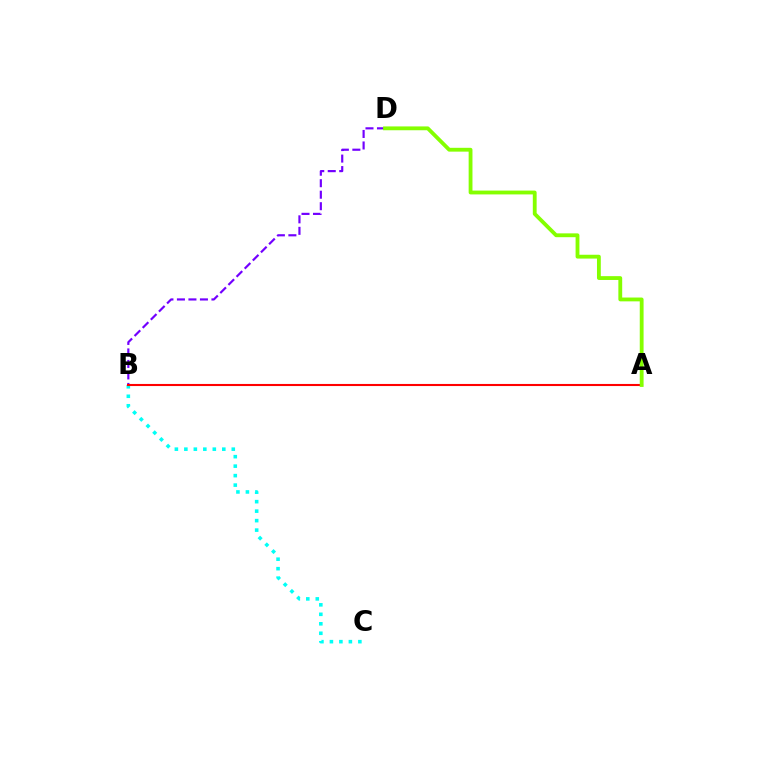{('B', 'C'): [{'color': '#00fff6', 'line_style': 'dotted', 'thickness': 2.58}], ('B', 'D'): [{'color': '#7200ff', 'line_style': 'dashed', 'thickness': 1.56}], ('A', 'B'): [{'color': '#ff0000', 'line_style': 'solid', 'thickness': 1.51}], ('A', 'D'): [{'color': '#84ff00', 'line_style': 'solid', 'thickness': 2.75}]}